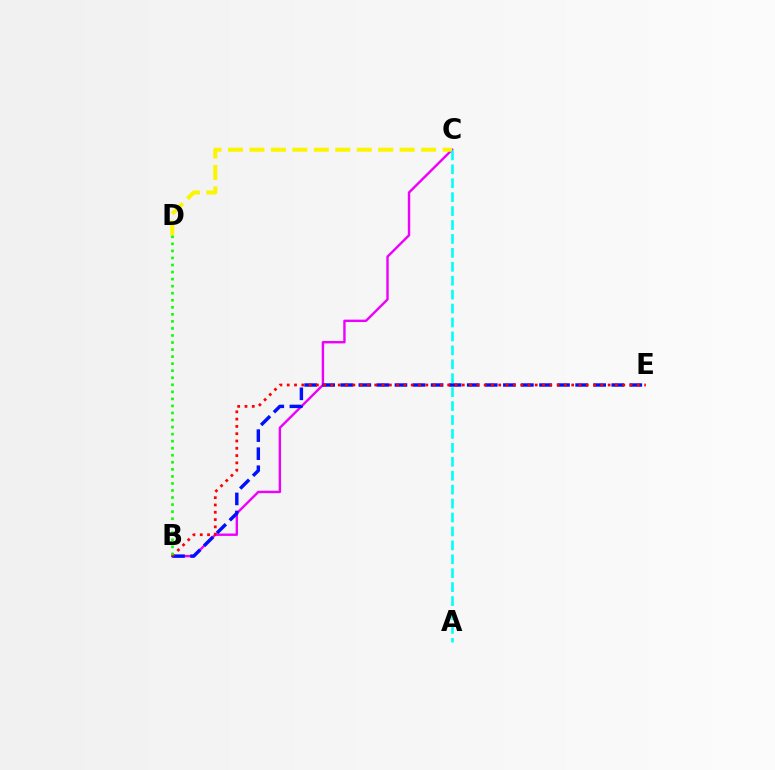{('B', 'C'): [{'color': '#ee00ff', 'line_style': 'solid', 'thickness': 1.73}], ('C', 'D'): [{'color': '#fcf500', 'line_style': 'dashed', 'thickness': 2.92}], ('B', 'E'): [{'color': '#0010ff', 'line_style': 'dashed', 'thickness': 2.45}, {'color': '#ff0000', 'line_style': 'dotted', 'thickness': 1.98}], ('B', 'D'): [{'color': '#08ff00', 'line_style': 'dotted', 'thickness': 1.91}], ('A', 'C'): [{'color': '#00fff6', 'line_style': 'dashed', 'thickness': 1.89}]}